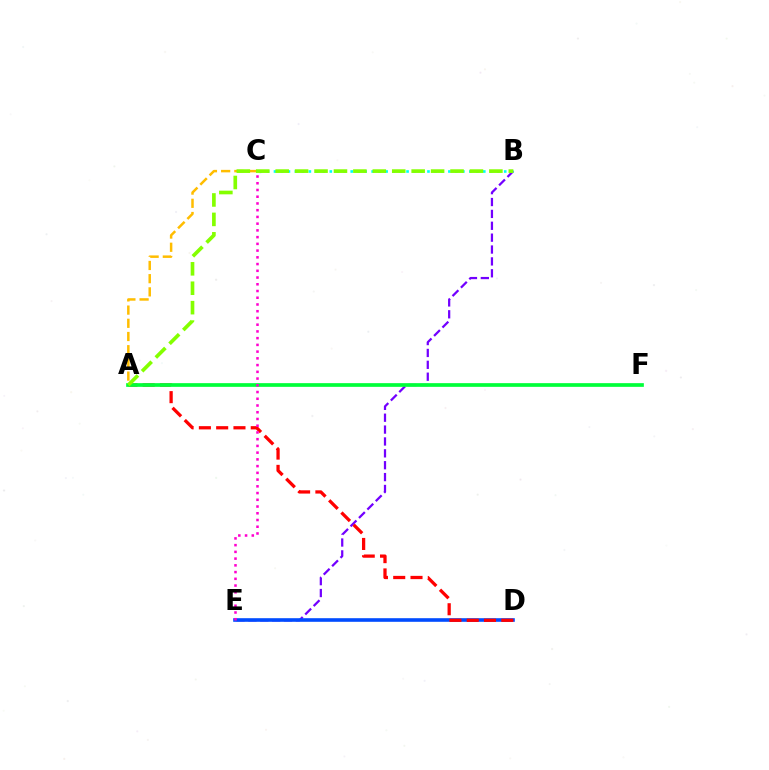{('B', 'E'): [{'color': '#7200ff', 'line_style': 'dashed', 'thickness': 1.61}], ('B', 'C'): [{'color': '#00fff6', 'line_style': 'dotted', 'thickness': 1.9}], ('D', 'E'): [{'color': '#004bff', 'line_style': 'solid', 'thickness': 2.6}], ('A', 'C'): [{'color': '#ffbd00', 'line_style': 'dashed', 'thickness': 1.79}], ('A', 'D'): [{'color': '#ff0000', 'line_style': 'dashed', 'thickness': 2.35}], ('A', 'F'): [{'color': '#00ff39', 'line_style': 'solid', 'thickness': 2.66}], ('C', 'E'): [{'color': '#ff00cf', 'line_style': 'dotted', 'thickness': 1.83}], ('A', 'B'): [{'color': '#84ff00', 'line_style': 'dashed', 'thickness': 2.64}]}